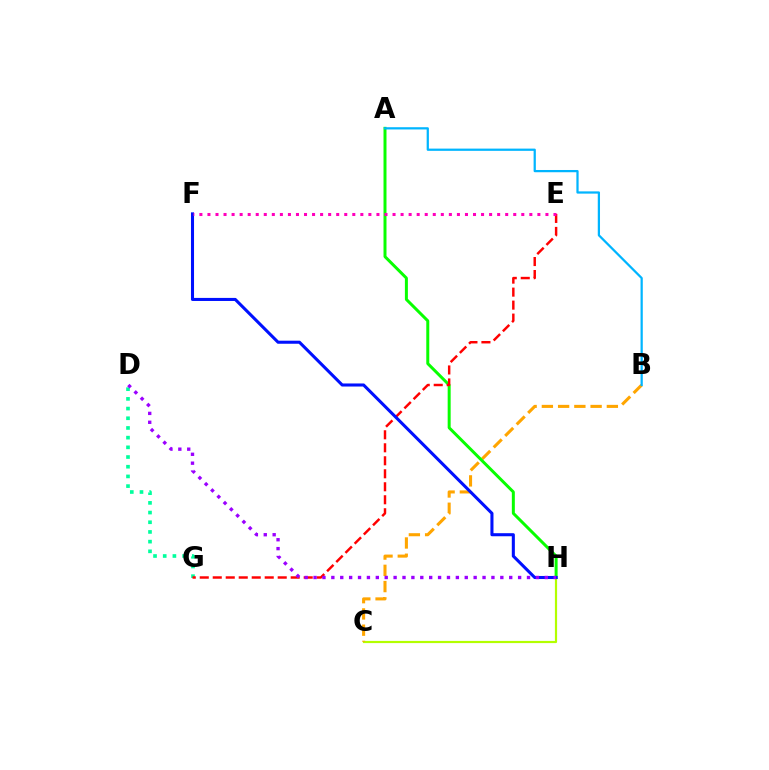{('C', 'H'): [{'color': '#b3ff00', 'line_style': 'solid', 'thickness': 1.58}], ('B', 'C'): [{'color': '#ffa500', 'line_style': 'dashed', 'thickness': 2.21}], ('A', 'H'): [{'color': '#08ff00', 'line_style': 'solid', 'thickness': 2.15}], ('D', 'G'): [{'color': '#00ff9d', 'line_style': 'dotted', 'thickness': 2.63}], ('E', 'G'): [{'color': '#ff0000', 'line_style': 'dashed', 'thickness': 1.77}], ('A', 'B'): [{'color': '#00b5ff', 'line_style': 'solid', 'thickness': 1.61}], ('F', 'H'): [{'color': '#0010ff', 'line_style': 'solid', 'thickness': 2.21}], ('D', 'H'): [{'color': '#9b00ff', 'line_style': 'dotted', 'thickness': 2.42}], ('E', 'F'): [{'color': '#ff00bd', 'line_style': 'dotted', 'thickness': 2.19}]}